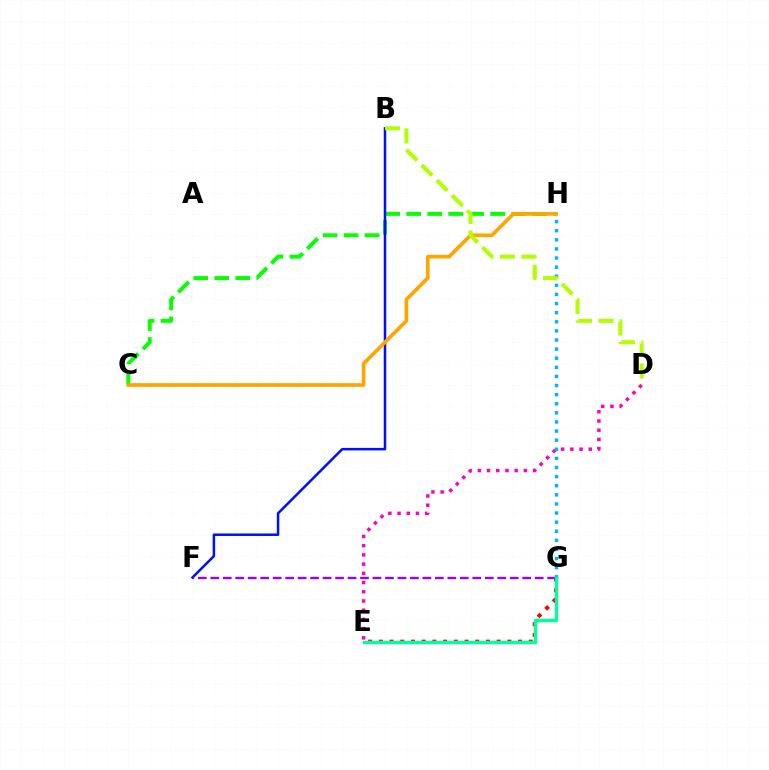{('E', 'G'): [{'color': '#ff0000', 'line_style': 'dotted', 'thickness': 2.91}, {'color': '#00ff9d', 'line_style': 'solid', 'thickness': 2.44}], ('C', 'H'): [{'color': '#08ff00', 'line_style': 'dashed', 'thickness': 2.85}, {'color': '#ffa500', 'line_style': 'solid', 'thickness': 2.65}], ('D', 'E'): [{'color': '#ff00bd', 'line_style': 'dotted', 'thickness': 2.5}], ('B', 'F'): [{'color': '#0010ff', 'line_style': 'solid', 'thickness': 1.81}], ('G', 'H'): [{'color': '#00b5ff', 'line_style': 'dotted', 'thickness': 2.47}], ('F', 'G'): [{'color': '#9b00ff', 'line_style': 'dashed', 'thickness': 1.69}], ('B', 'D'): [{'color': '#b3ff00', 'line_style': 'dashed', 'thickness': 2.92}]}